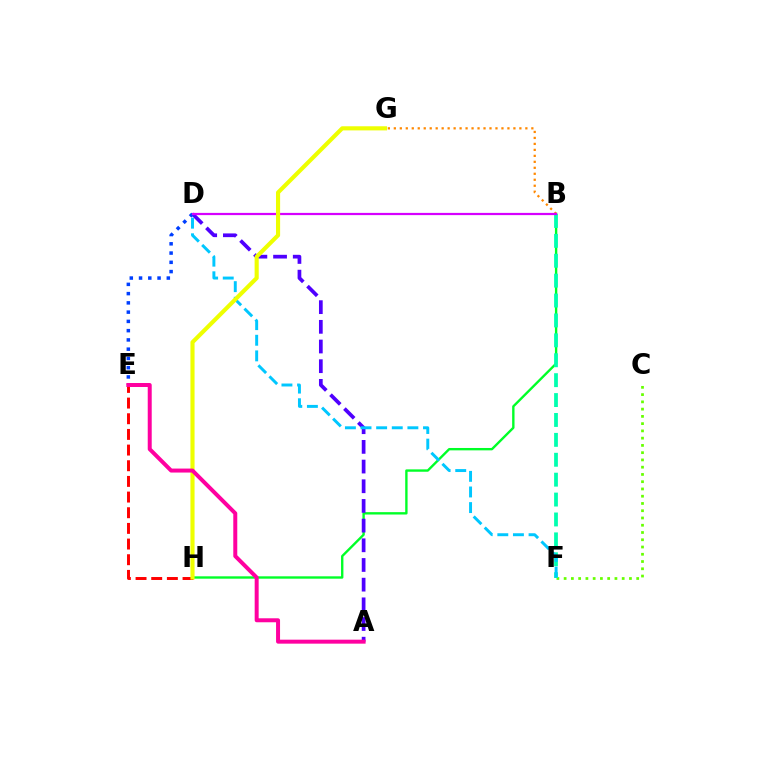{('B', 'H'): [{'color': '#00ff27', 'line_style': 'solid', 'thickness': 1.71}], ('E', 'H'): [{'color': '#ff0000', 'line_style': 'dashed', 'thickness': 2.13}], ('B', 'G'): [{'color': '#ff8800', 'line_style': 'dotted', 'thickness': 1.62}], ('C', 'F'): [{'color': '#66ff00', 'line_style': 'dotted', 'thickness': 1.97}], ('B', 'F'): [{'color': '#00ffaf', 'line_style': 'dashed', 'thickness': 2.7}], ('A', 'D'): [{'color': '#4f00ff', 'line_style': 'dashed', 'thickness': 2.67}], ('D', 'F'): [{'color': '#00c7ff', 'line_style': 'dashed', 'thickness': 2.12}], ('D', 'E'): [{'color': '#003fff', 'line_style': 'dotted', 'thickness': 2.52}], ('B', 'D'): [{'color': '#d600ff', 'line_style': 'solid', 'thickness': 1.59}], ('G', 'H'): [{'color': '#eeff00', 'line_style': 'solid', 'thickness': 2.97}], ('A', 'E'): [{'color': '#ff00a0', 'line_style': 'solid', 'thickness': 2.87}]}